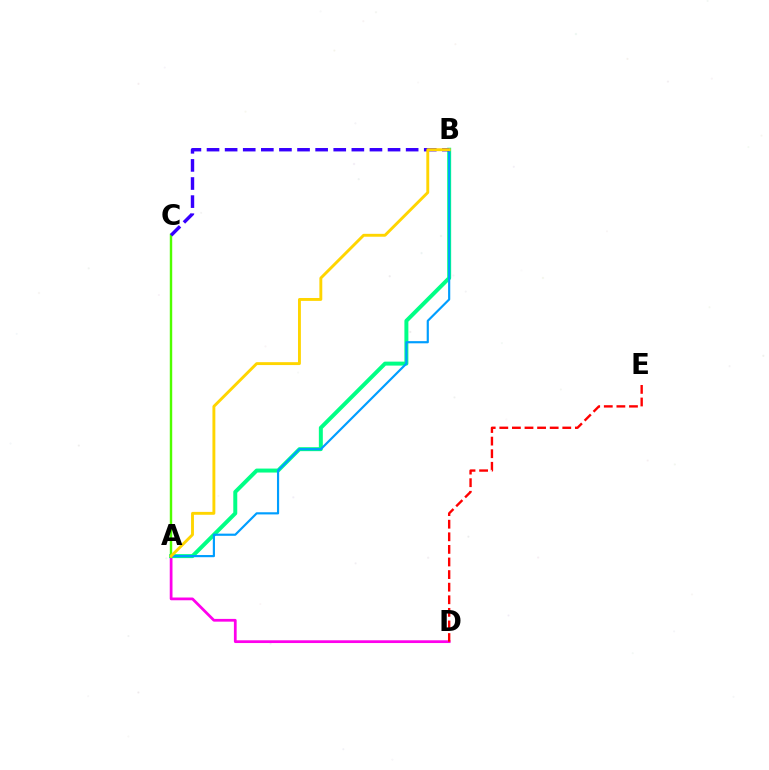{('A', 'D'): [{'color': '#ff00ed', 'line_style': 'solid', 'thickness': 1.98}], ('A', 'B'): [{'color': '#00ff86', 'line_style': 'solid', 'thickness': 2.86}, {'color': '#009eff', 'line_style': 'solid', 'thickness': 1.56}, {'color': '#ffd500', 'line_style': 'solid', 'thickness': 2.08}], ('A', 'C'): [{'color': '#4fff00', 'line_style': 'solid', 'thickness': 1.75}], ('D', 'E'): [{'color': '#ff0000', 'line_style': 'dashed', 'thickness': 1.71}], ('B', 'C'): [{'color': '#3700ff', 'line_style': 'dashed', 'thickness': 2.46}]}